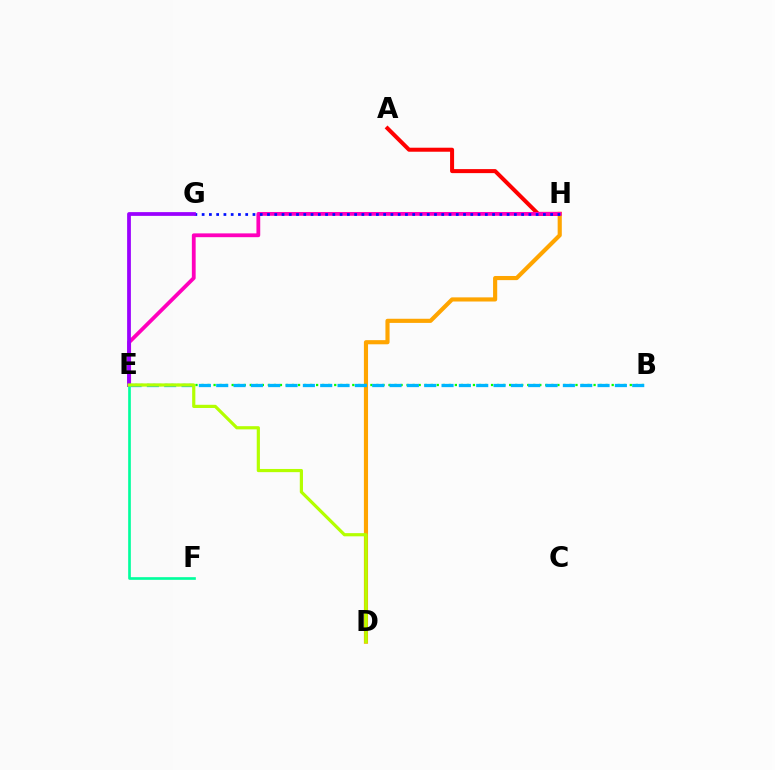{('A', 'H'): [{'color': '#ff0000', 'line_style': 'solid', 'thickness': 2.89}], ('D', 'H'): [{'color': '#ffa500', 'line_style': 'solid', 'thickness': 2.98}], ('B', 'E'): [{'color': '#08ff00', 'line_style': 'dotted', 'thickness': 1.64}, {'color': '#00b5ff', 'line_style': 'dashed', 'thickness': 2.35}], ('E', 'H'): [{'color': '#ff00bd', 'line_style': 'solid', 'thickness': 2.73}], ('G', 'H'): [{'color': '#0010ff', 'line_style': 'dotted', 'thickness': 1.97}], ('E', 'G'): [{'color': '#9b00ff', 'line_style': 'solid', 'thickness': 2.71}], ('E', 'F'): [{'color': '#00ff9d', 'line_style': 'solid', 'thickness': 1.92}], ('D', 'E'): [{'color': '#b3ff00', 'line_style': 'solid', 'thickness': 2.29}]}